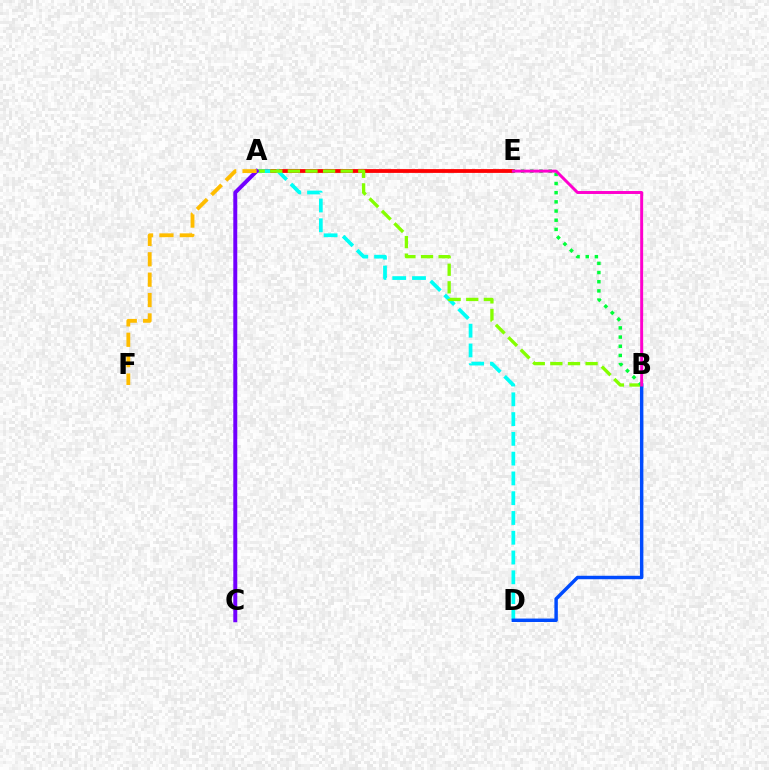{('A', 'E'): [{'color': '#ff0000', 'line_style': 'solid', 'thickness': 2.73}], ('A', 'D'): [{'color': '#00fff6', 'line_style': 'dashed', 'thickness': 2.69}], ('A', 'B'): [{'color': '#84ff00', 'line_style': 'dashed', 'thickness': 2.39}], ('B', 'D'): [{'color': '#004bff', 'line_style': 'solid', 'thickness': 2.48}], ('A', 'C'): [{'color': '#7200ff', 'line_style': 'solid', 'thickness': 2.84}], ('B', 'E'): [{'color': '#00ff39', 'line_style': 'dotted', 'thickness': 2.49}, {'color': '#ff00cf', 'line_style': 'solid', 'thickness': 2.12}], ('A', 'F'): [{'color': '#ffbd00', 'line_style': 'dashed', 'thickness': 2.77}]}